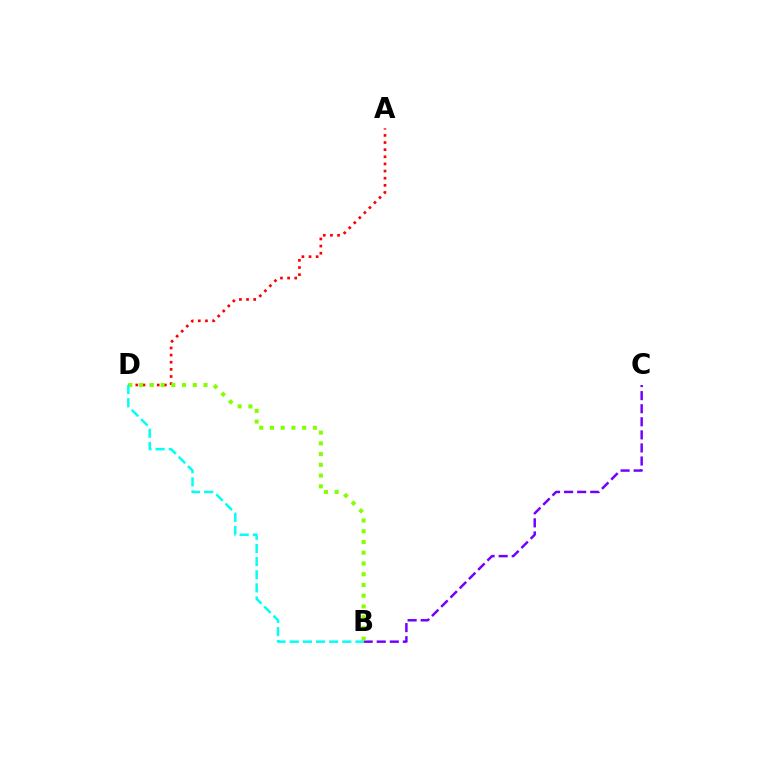{('A', 'D'): [{'color': '#ff0000', 'line_style': 'dotted', 'thickness': 1.94}], ('B', 'C'): [{'color': '#7200ff', 'line_style': 'dashed', 'thickness': 1.78}], ('B', 'D'): [{'color': '#84ff00', 'line_style': 'dotted', 'thickness': 2.92}, {'color': '#00fff6', 'line_style': 'dashed', 'thickness': 1.78}]}